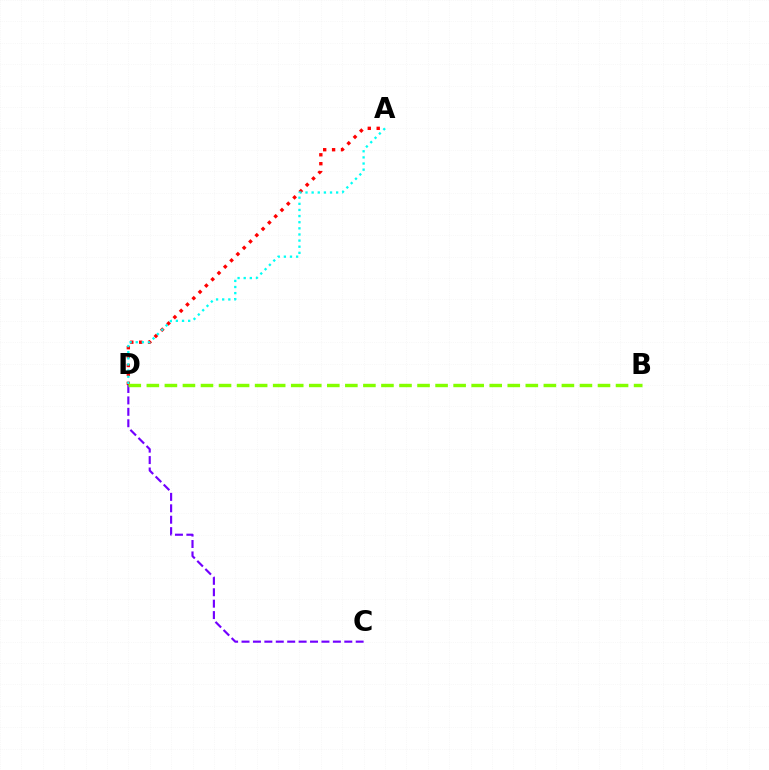{('A', 'D'): [{'color': '#ff0000', 'line_style': 'dotted', 'thickness': 2.42}, {'color': '#00fff6', 'line_style': 'dotted', 'thickness': 1.67}], ('C', 'D'): [{'color': '#7200ff', 'line_style': 'dashed', 'thickness': 1.55}], ('B', 'D'): [{'color': '#84ff00', 'line_style': 'dashed', 'thickness': 2.45}]}